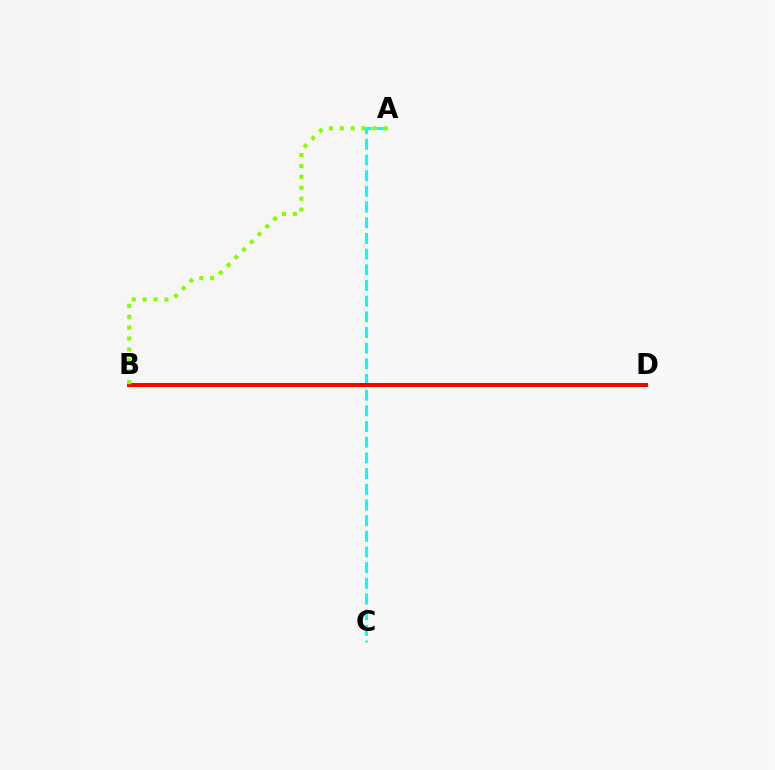{('B', 'D'): [{'color': '#7200ff', 'line_style': 'dashed', 'thickness': 1.96}, {'color': '#ff0000', 'line_style': 'solid', 'thickness': 2.87}], ('A', 'C'): [{'color': '#00fff6', 'line_style': 'dashed', 'thickness': 2.13}], ('A', 'B'): [{'color': '#84ff00', 'line_style': 'dotted', 'thickness': 2.96}]}